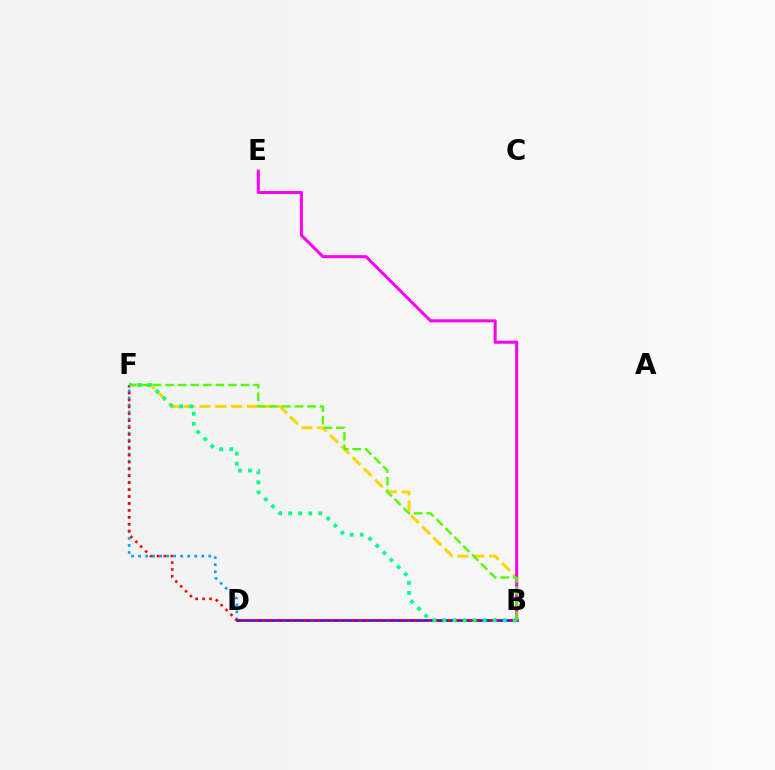{('D', 'F'): [{'color': '#009eff', 'line_style': 'dotted', 'thickness': 1.91}], ('B', 'F'): [{'color': '#ffd500', 'line_style': 'dashed', 'thickness': 2.15}, {'color': '#4fff00', 'line_style': 'dashed', 'thickness': 1.71}, {'color': '#ff0000', 'line_style': 'dotted', 'thickness': 1.87}, {'color': '#00ff86', 'line_style': 'dotted', 'thickness': 2.73}], ('B', 'D'): [{'color': '#3700ff', 'line_style': 'solid', 'thickness': 1.86}], ('B', 'E'): [{'color': '#ff00ed', 'line_style': 'solid', 'thickness': 2.19}]}